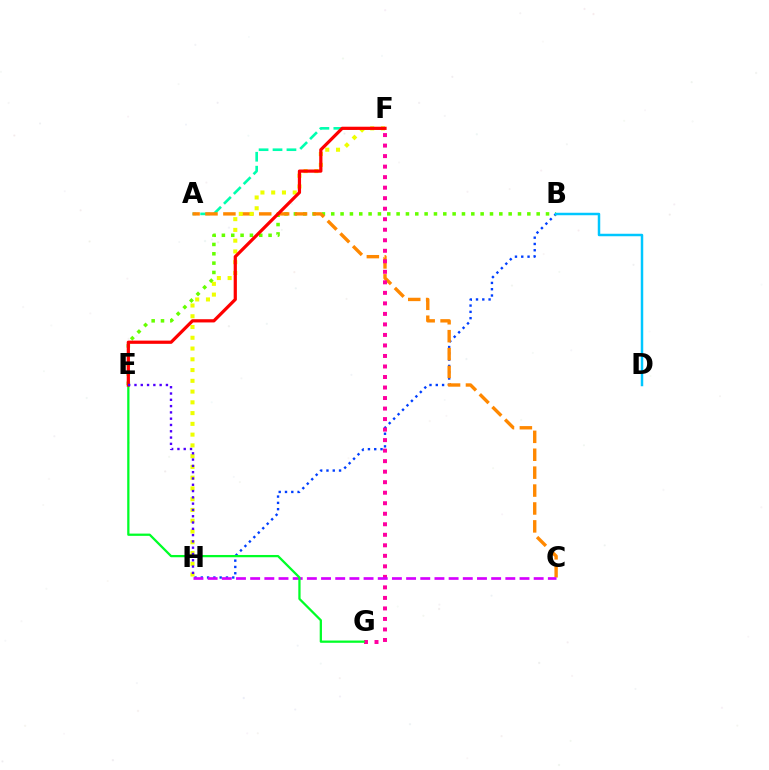{('A', 'F'): [{'color': '#00ffaf', 'line_style': 'dashed', 'thickness': 1.89}], ('B', 'H'): [{'color': '#003fff', 'line_style': 'dotted', 'thickness': 1.71}], ('B', 'E'): [{'color': '#66ff00', 'line_style': 'dotted', 'thickness': 2.54}], ('A', 'C'): [{'color': '#ff8800', 'line_style': 'dashed', 'thickness': 2.43}], ('B', 'D'): [{'color': '#00c7ff', 'line_style': 'solid', 'thickness': 1.79}], ('F', 'H'): [{'color': '#eeff00', 'line_style': 'dotted', 'thickness': 2.92}], ('F', 'G'): [{'color': '#ff00a0', 'line_style': 'dotted', 'thickness': 2.86}], ('C', 'H'): [{'color': '#d600ff', 'line_style': 'dashed', 'thickness': 1.93}], ('E', 'G'): [{'color': '#00ff27', 'line_style': 'solid', 'thickness': 1.63}], ('E', 'F'): [{'color': '#ff0000', 'line_style': 'solid', 'thickness': 2.32}], ('E', 'H'): [{'color': '#4f00ff', 'line_style': 'dotted', 'thickness': 1.71}]}